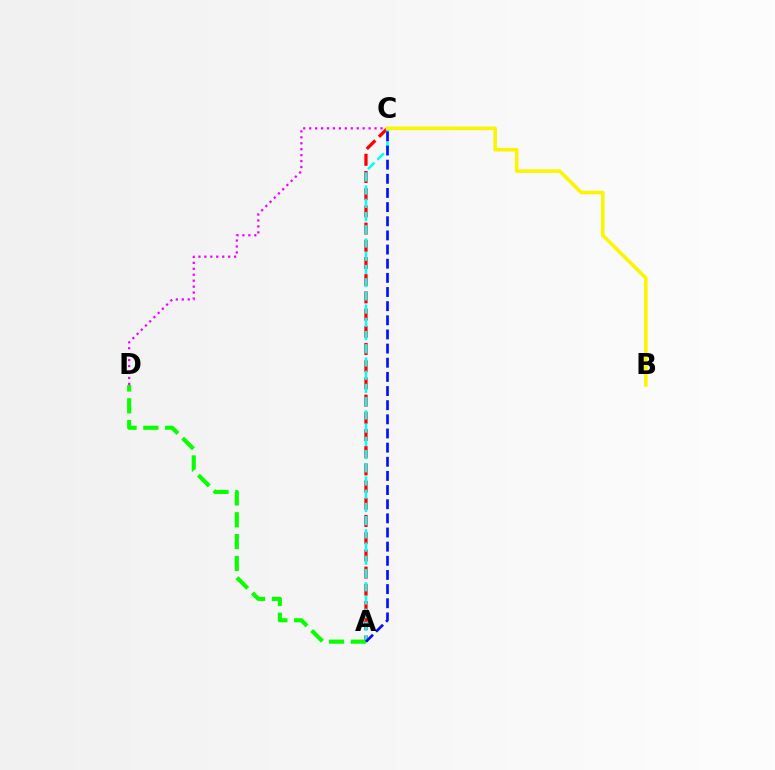{('A', 'C'): [{'color': '#ff0000', 'line_style': 'dashed', 'thickness': 2.34}, {'color': '#00fff6', 'line_style': 'dashed', 'thickness': 1.8}, {'color': '#0010ff', 'line_style': 'dashed', 'thickness': 1.92}], ('C', 'D'): [{'color': '#ee00ff', 'line_style': 'dotted', 'thickness': 1.61}], ('B', 'C'): [{'color': '#fcf500', 'line_style': 'solid', 'thickness': 2.57}], ('A', 'D'): [{'color': '#08ff00', 'line_style': 'dashed', 'thickness': 2.97}]}